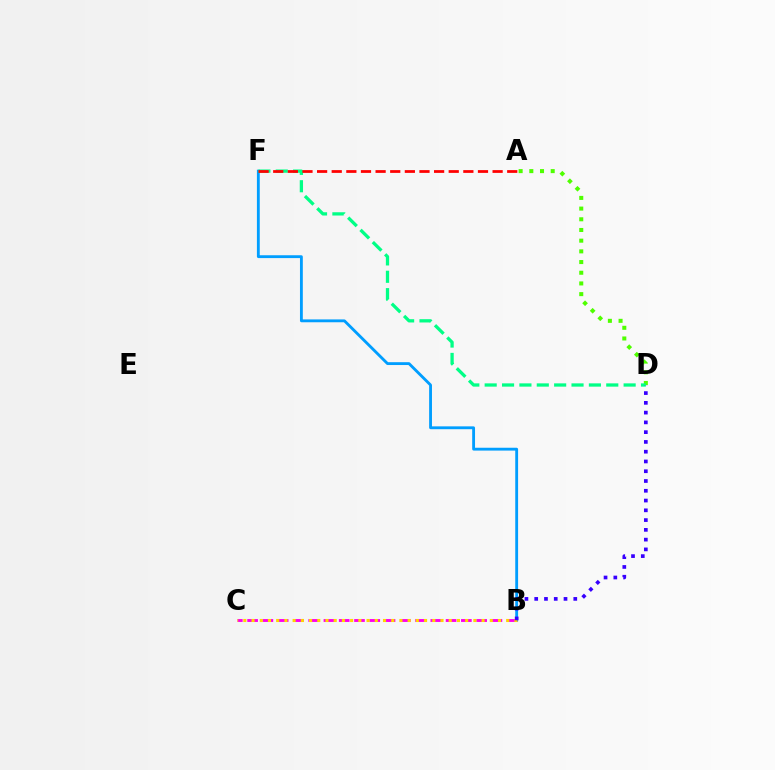{('B', 'C'): [{'color': '#ff00ed', 'line_style': 'dashed', 'thickness': 2.07}, {'color': '#ffd500', 'line_style': 'dotted', 'thickness': 2.23}], ('A', 'D'): [{'color': '#4fff00', 'line_style': 'dotted', 'thickness': 2.9}], ('B', 'F'): [{'color': '#009eff', 'line_style': 'solid', 'thickness': 2.05}], ('D', 'F'): [{'color': '#00ff86', 'line_style': 'dashed', 'thickness': 2.36}], ('B', 'D'): [{'color': '#3700ff', 'line_style': 'dotted', 'thickness': 2.65}], ('A', 'F'): [{'color': '#ff0000', 'line_style': 'dashed', 'thickness': 1.99}]}